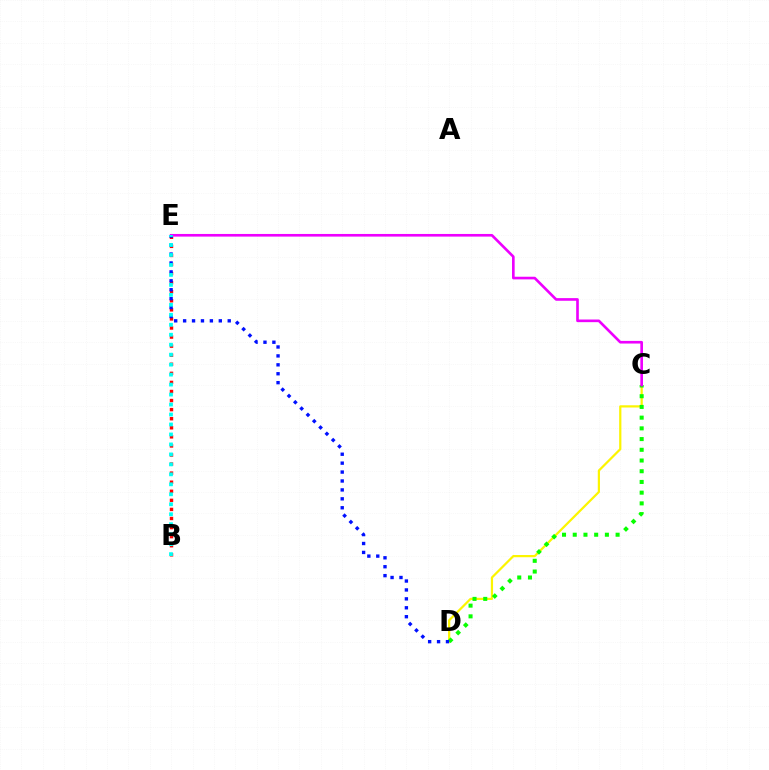{('C', 'D'): [{'color': '#fcf500', 'line_style': 'solid', 'thickness': 1.6}, {'color': '#08ff00', 'line_style': 'dotted', 'thickness': 2.91}], ('B', 'E'): [{'color': '#ff0000', 'line_style': 'dotted', 'thickness': 2.46}, {'color': '#00fff6', 'line_style': 'dotted', 'thickness': 2.71}], ('C', 'E'): [{'color': '#ee00ff', 'line_style': 'solid', 'thickness': 1.9}], ('D', 'E'): [{'color': '#0010ff', 'line_style': 'dotted', 'thickness': 2.42}]}